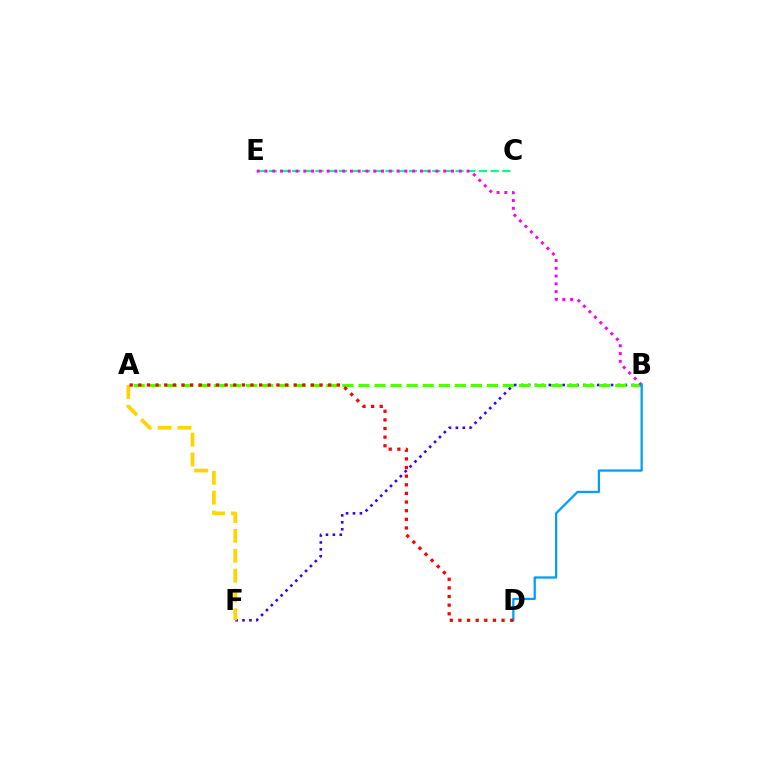{('B', 'F'): [{'color': '#3700ff', 'line_style': 'dotted', 'thickness': 1.88}], ('A', 'B'): [{'color': '#4fff00', 'line_style': 'dashed', 'thickness': 2.18}], ('C', 'E'): [{'color': '#00ff86', 'line_style': 'dashed', 'thickness': 1.59}], ('B', 'E'): [{'color': '#ff00ed', 'line_style': 'dotted', 'thickness': 2.11}], ('A', 'F'): [{'color': '#ffd500', 'line_style': 'dashed', 'thickness': 2.7}], ('B', 'D'): [{'color': '#009eff', 'line_style': 'solid', 'thickness': 1.62}], ('A', 'D'): [{'color': '#ff0000', 'line_style': 'dotted', 'thickness': 2.34}]}